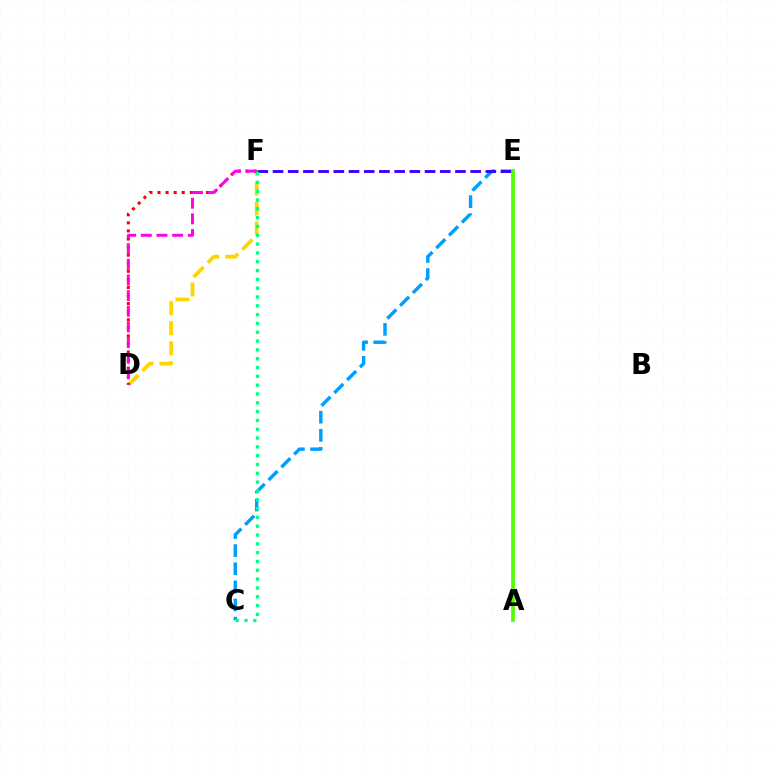{('D', 'F'): [{'color': '#ffd500', 'line_style': 'dashed', 'thickness': 2.72}, {'color': '#ff0000', 'line_style': 'dotted', 'thickness': 2.19}, {'color': '#ff00ed', 'line_style': 'dashed', 'thickness': 2.13}], ('C', 'E'): [{'color': '#009eff', 'line_style': 'dashed', 'thickness': 2.46}], ('E', 'F'): [{'color': '#3700ff', 'line_style': 'dashed', 'thickness': 2.07}], ('A', 'E'): [{'color': '#4fff00', 'line_style': 'solid', 'thickness': 2.69}], ('C', 'F'): [{'color': '#00ff86', 'line_style': 'dotted', 'thickness': 2.4}]}